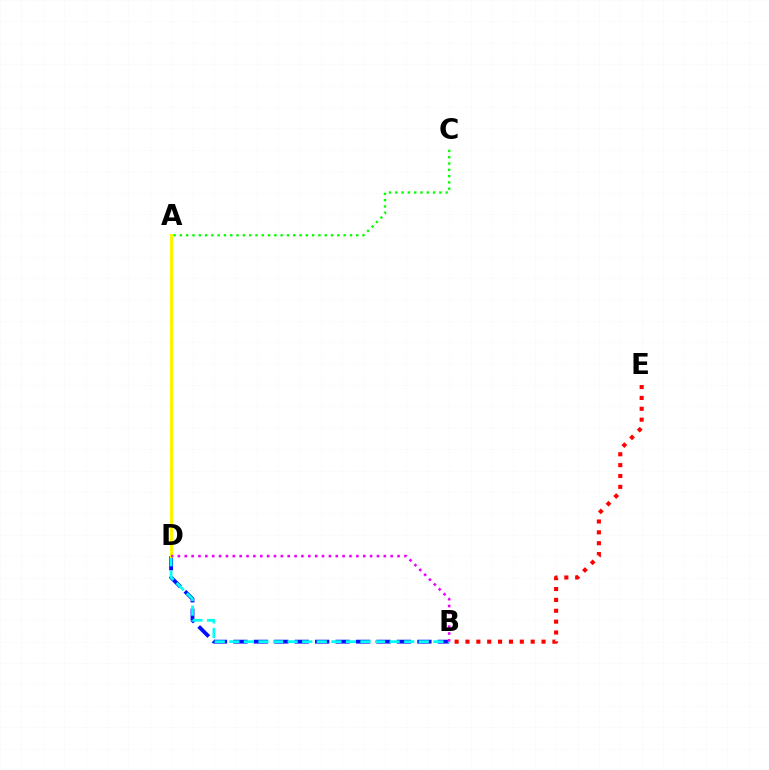{('B', 'E'): [{'color': '#ff0000', 'line_style': 'dotted', 'thickness': 2.95}], ('B', 'D'): [{'color': '#0010ff', 'line_style': 'dashed', 'thickness': 2.78}, {'color': '#00fff6', 'line_style': 'dashed', 'thickness': 1.98}, {'color': '#ee00ff', 'line_style': 'dotted', 'thickness': 1.86}], ('A', 'C'): [{'color': '#08ff00', 'line_style': 'dotted', 'thickness': 1.71}], ('A', 'D'): [{'color': '#fcf500', 'line_style': 'solid', 'thickness': 2.14}]}